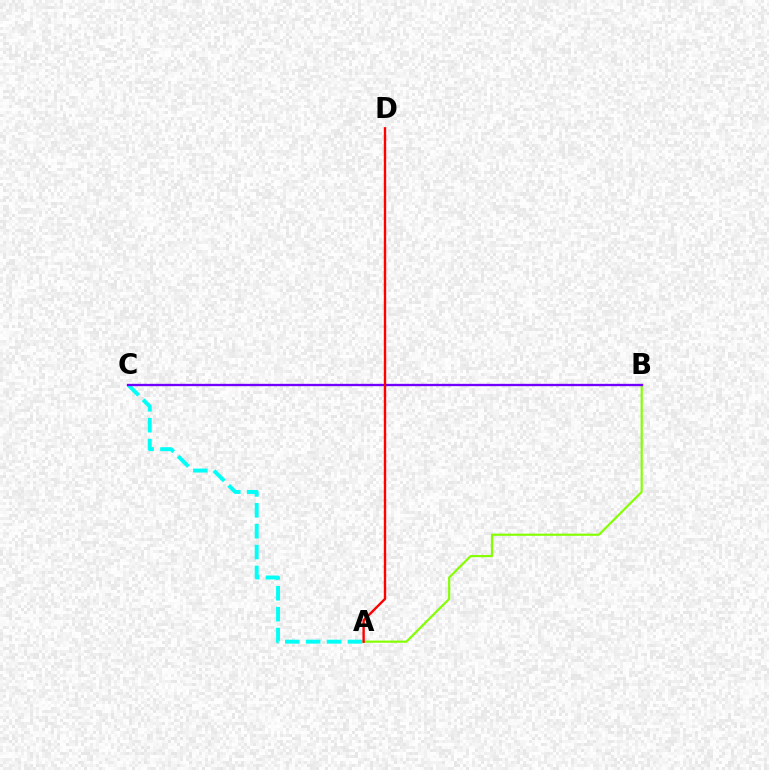{('A', 'B'): [{'color': '#84ff00', 'line_style': 'solid', 'thickness': 1.56}], ('A', 'C'): [{'color': '#00fff6', 'line_style': 'dashed', 'thickness': 2.84}], ('B', 'C'): [{'color': '#7200ff', 'line_style': 'solid', 'thickness': 1.68}], ('A', 'D'): [{'color': '#ff0000', 'line_style': 'solid', 'thickness': 1.71}]}